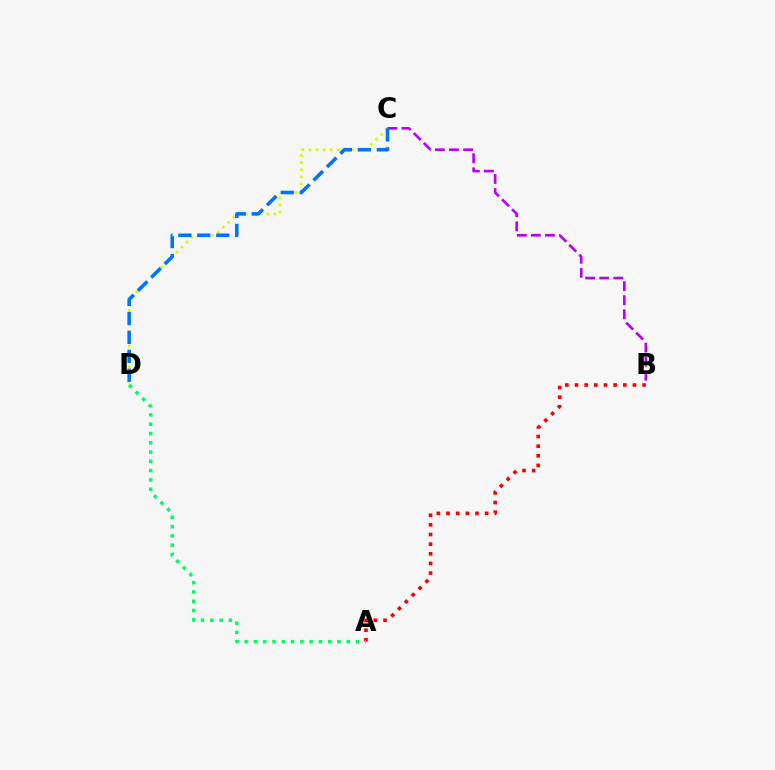{('A', 'B'): [{'color': '#ff0000', 'line_style': 'dotted', 'thickness': 2.62}], ('C', 'D'): [{'color': '#d1ff00', 'line_style': 'dotted', 'thickness': 1.93}, {'color': '#0074ff', 'line_style': 'dashed', 'thickness': 2.57}], ('B', 'C'): [{'color': '#b900ff', 'line_style': 'dashed', 'thickness': 1.91}], ('A', 'D'): [{'color': '#00ff5c', 'line_style': 'dotted', 'thickness': 2.52}]}